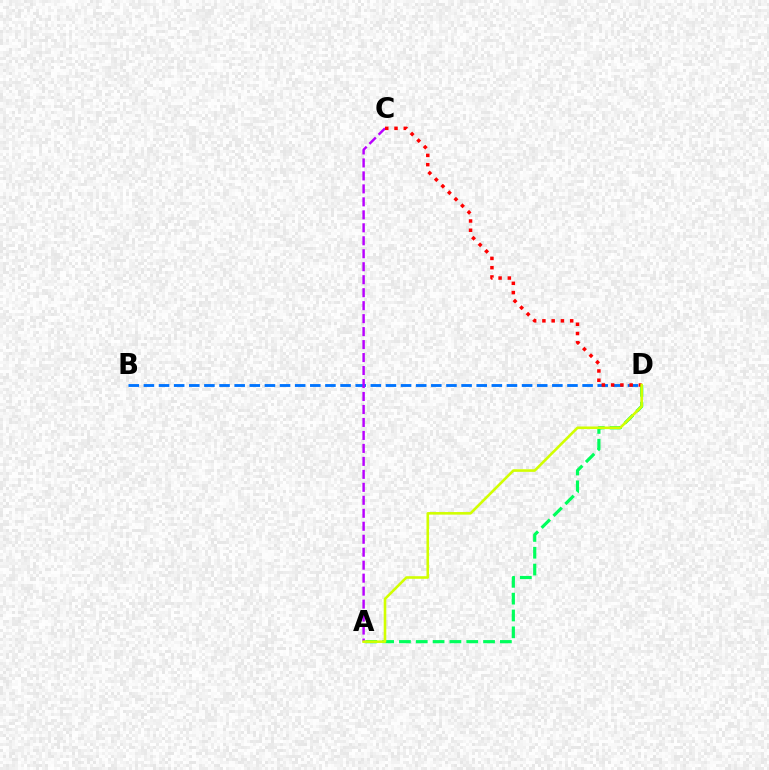{('B', 'D'): [{'color': '#0074ff', 'line_style': 'dashed', 'thickness': 2.06}], ('A', 'C'): [{'color': '#b900ff', 'line_style': 'dashed', 'thickness': 1.76}], ('A', 'D'): [{'color': '#00ff5c', 'line_style': 'dashed', 'thickness': 2.29}, {'color': '#d1ff00', 'line_style': 'solid', 'thickness': 1.87}], ('C', 'D'): [{'color': '#ff0000', 'line_style': 'dotted', 'thickness': 2.52}]}